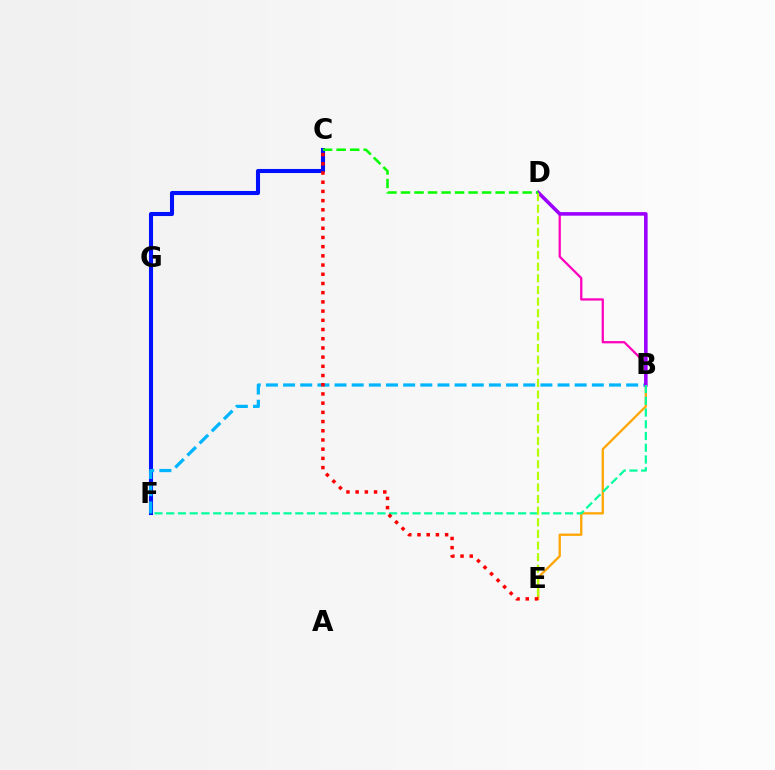{('C', 'F'): [{'color': '#0010ff', 'line_style': 'solid', 'thickness': 2.93}], ('B', 'F'): [{'color': '#00b5ff', 'line_style': 'dashed', 'thickness': 2.33}, {'color': '#00ff9d', 'line_style': 'dashed', 'thickness': 1.59}], ('B', 'E'): [{'color': '#ffa500', 'line_style': 'solid', 'thickness': 1.64}], ('B', 'D'): [{'color': '#ff00bd', 'line_style': 'solid', 'thickness': 1.63}, {'color': '#9b00ff', 'line_style': 'solid', 'thickness': 2.57}], ('D', 'E'): [{'color': '#b3ff00', 'line_style': 'dashed', 'thickness': 1.58}], ('C', 'D'): [{'color': '#08ff00', 'line_style': 'dashed', 'thickness': 1.84}], ('C', 'E'): [{'color': '#ff0000', 'line_style': 'dotted', 'thickness': 2.5}]}